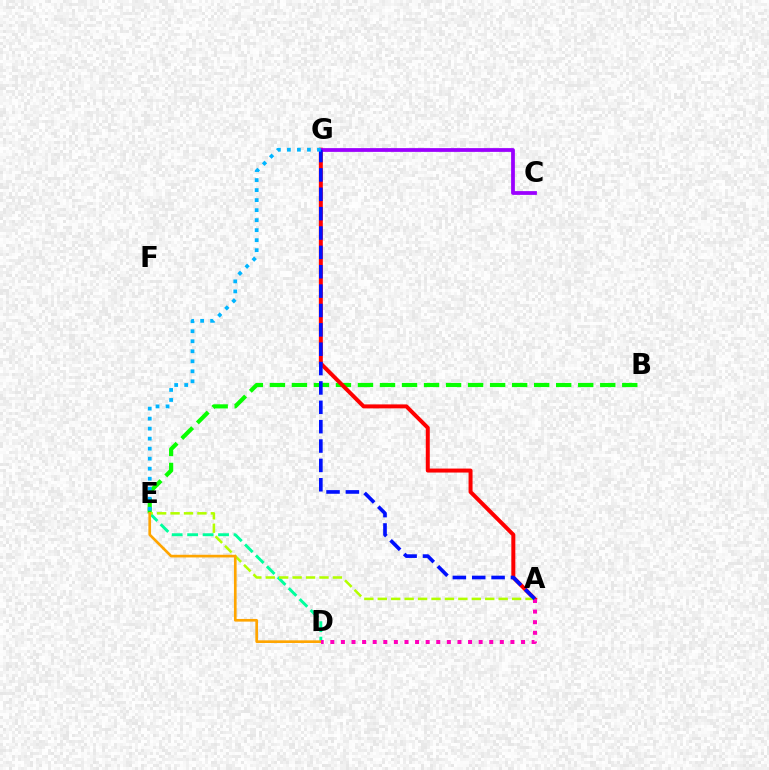{('B', 'E'): [{'color': '#08ff00', 'line_style': 'dashed', 'thickness': 2.99}], ('A', 'G'): [{'color': '#ff0000', 'line_style': 'solid', 'thickness': 2.87}, {'color': '#0010ff', 'line_style': 'dashed', 'thickness': 2.63}], ('D', 'E'): [{'color': '#00ff9d', 'line_style': 'dashed', 'thickness': 2.1}, {'color': '#ffa500', 'line_style': 'solid', 'thickness': 1.92}], ('A', 'E'): [{'color': '#b3ff00', 'line_style': 'dashed', 'thickness': 1.82}], ('A', 'D'): [{'color': '#ff00bd', 'line_style': 'dotted', 'thickness': 2.88}], ('C', 'G'): [{'color': '#9b00ff', 'line_style': 'solid', 'thickness': 2.71}], ('E', 'G'): [{'color': '#00b5ff', 'line_style': 'dotted', 'thickness': 2.72}]}